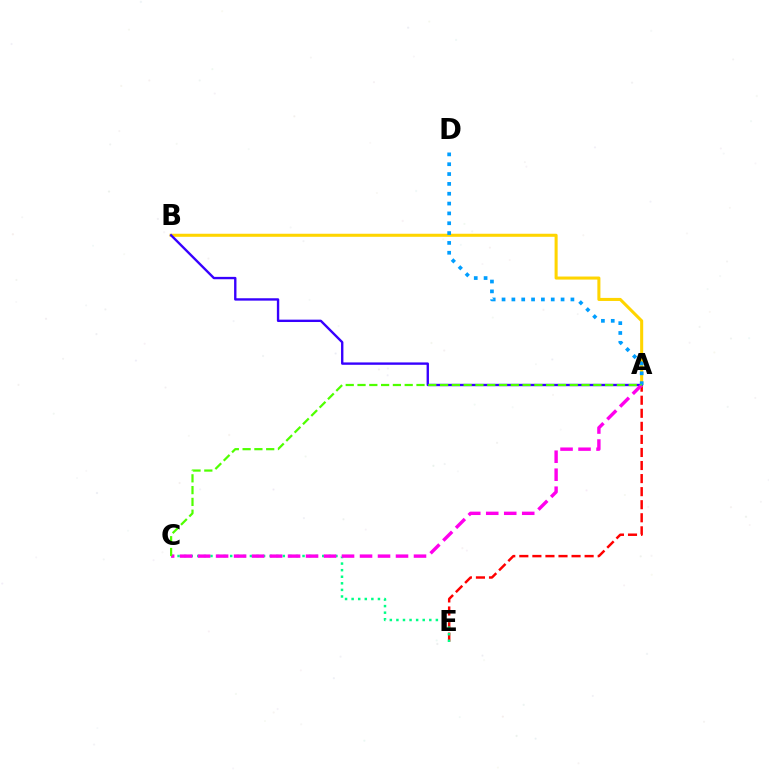{('A', 'E'): [{'color': '#ff0000', 'line_style': 'dashed', 'thickness': 1.77}], ('A', 'B'): [{'color': '#ffd500', 'line_style': 'solid', 'thickness': 2.2}, {'color': '#3700ff', 'line_style': 'solid', 'thickness': 1.71}], ('C', 'E'): [{'color': '#00ff86', 'line_style': 'dotted', 'thickness': 1.79}], ('A', 'C'): [{'color': '#ff00ed', 'line_style': 'dashed', 'thickness': 2.44}, {'color': '#4fff00', 'line_style': 'dashed', 'thickness': 1.6}], ('A', 'D'): [{'color': '#009eff', 'line_style': 'dotted', 'thickness': 2.67}]}